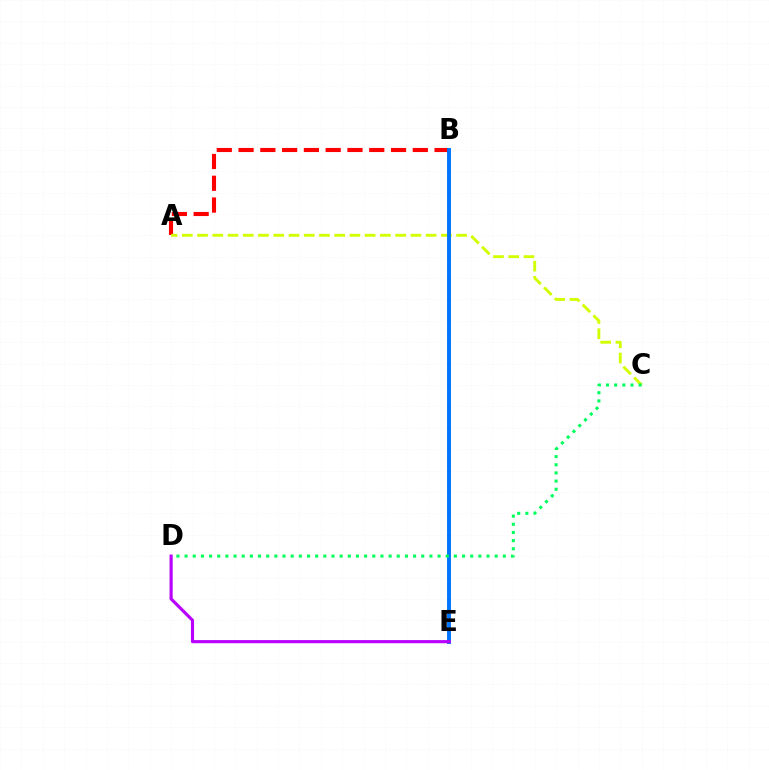{('A', 'B'): [{'color': '#ff0000', 'line_style': 'dashed', 'thickness': 2.96}], ('A', 'C'): [{'color': '#d1ff00', 'line_style': 'dashed', 'thickness': 2.07}], ('B', 'E'): [{'color': '#0074ff', 'line_style': 'solid', 'thickness': 2.83}], ('C', 'D'): [{'color': '#00ff5c', 'line_style': 'dotted', 'thickness': 2.22}], ('D', 'E'): [{'color': '#b900ff', 'line_style': 'solid', 'thickness': 2.26}]}